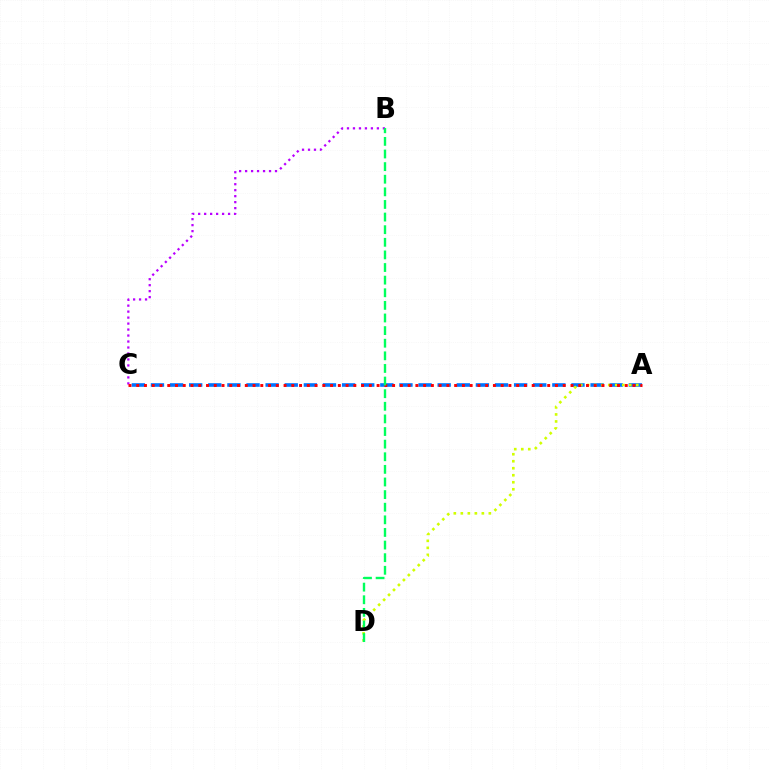{('A', 'C'): [{'color': '#0074ff', 'line_style': 'dashed', 'thickness': 2.6}, {'color': '#ff0000', 'line_style': 'dotted', 'thickness': 2.11}], ('B', 'C'): [{'color': '#b900ff', 'line_style': 'dotted', 'thickness': 1.62}], ('A', 'D'): [{'color': '#d1ff00', 'line_style': 'dotted', 'thickness': 1.9}], ('B', 'D'): [{'color': '#00ff5c', 'line_style': 'dashed', 'thickness': 1.71}]}